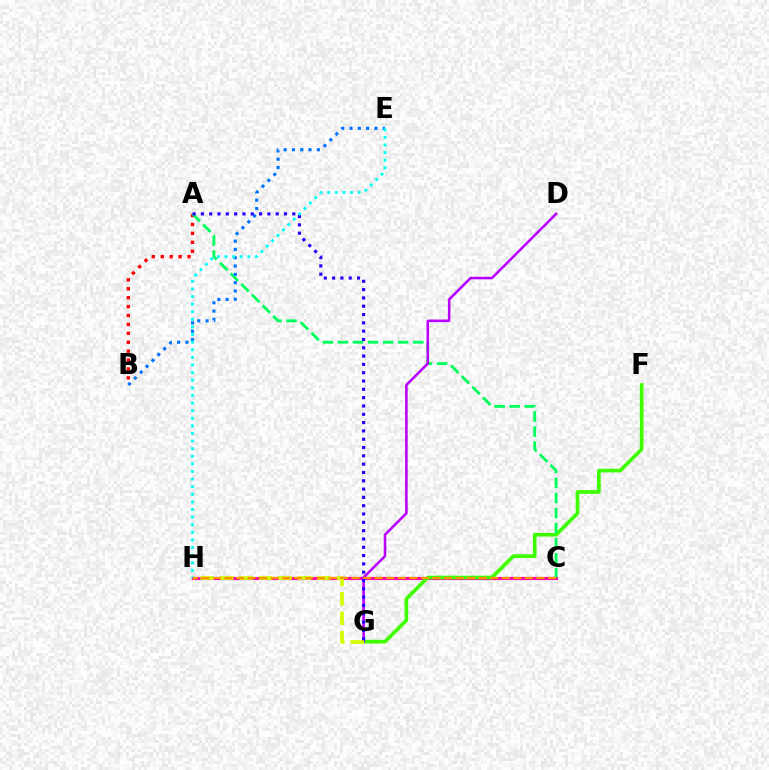{('A', 'B'): [{'color': '#ff0000', 'line_style': 'dotted', 'thickness': 2.42}], ('C', 'H'): [{'color': '#ff00ac', 'line_style': 'solid', 'thickness': 2.28}, {'color': '#ff9400', 'line_style': 'dashed', 'thickness': 1.57}], ('F', 'G'): [{'color': '#3dff00', 'line_style': 'solid', 'thickness': 2.63}], ('A', 'C'): [{'color': '#00ff5c', 'line_style': 'dashed', 'thickness': 2.05}], ('D', 'G'): [{'color': '#b900ff', 'line_style': 'solid', 'thickness': 1.84}], ('G', 'H'): [{'color': '#d1ff00', 'line_style': 'dashed', 'thickness': 2.64}], ('B', 'E'): [{'color': '#0074ff', 'line_style': 'dotted', 'thickness': 2.26}], ('A', 'G'): [{'color': '#2500ff', 'line_style': 'dotted', 'thickness': 2.26}], ('E', 'H'): [{'color': '#00fff6', 'line_style': 'dotted', 'thickness': 2.07}]}